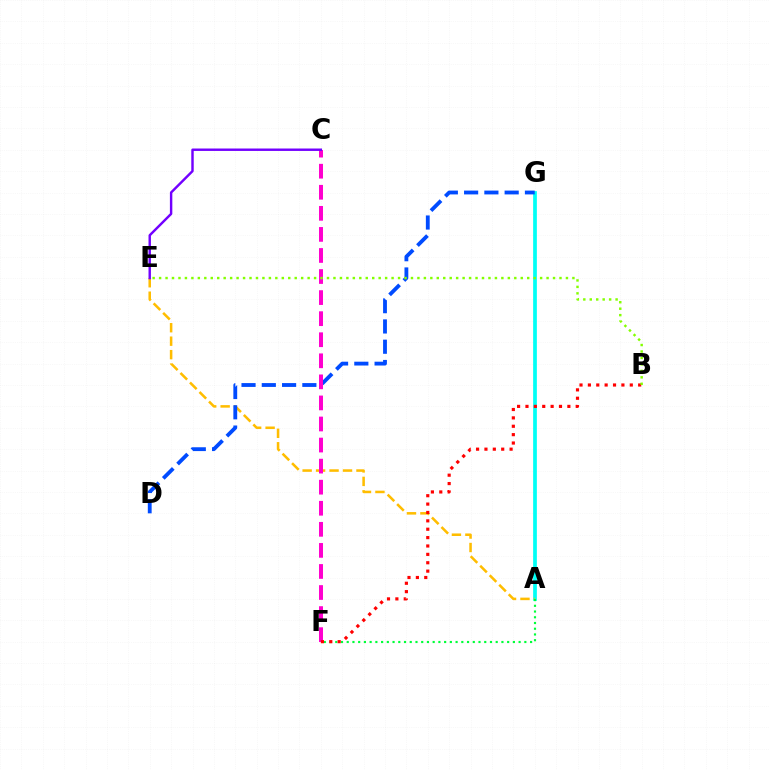{('A', 'G'): [{'color': '#00fff6', 'line_style': 'solid', 'thickness': 2.68}], ('A', 'E'): [{'color': '#ffbd00', 'line_style': 'dashed', 'thickness': 1.83}], ('A', 'F'): [{'color': '#00ff39', 'line_style': 'dotted', 'thickness': 1.56}], ('D', 'G'): [{'color': '#004bff', 'line_style': 'dashed', 'thickness': 2.75}], ('C', 'F'): [{'color': '#ff00cf', 'line_style': 'dashed', 'thickness': 2.86}], ('B', 'F'): [{'color': '#ff0000', 'line_style': 'dotted', 'thickness': 2.28}], ('C', 'E'): [{'color': '#7200ff', 'line_style': 'solid', 'thickness': 1.75}], ('B', 'E'): [{'color': '#84ff00', 'line_style': 'dotted', 'thickness': 1.75}]}